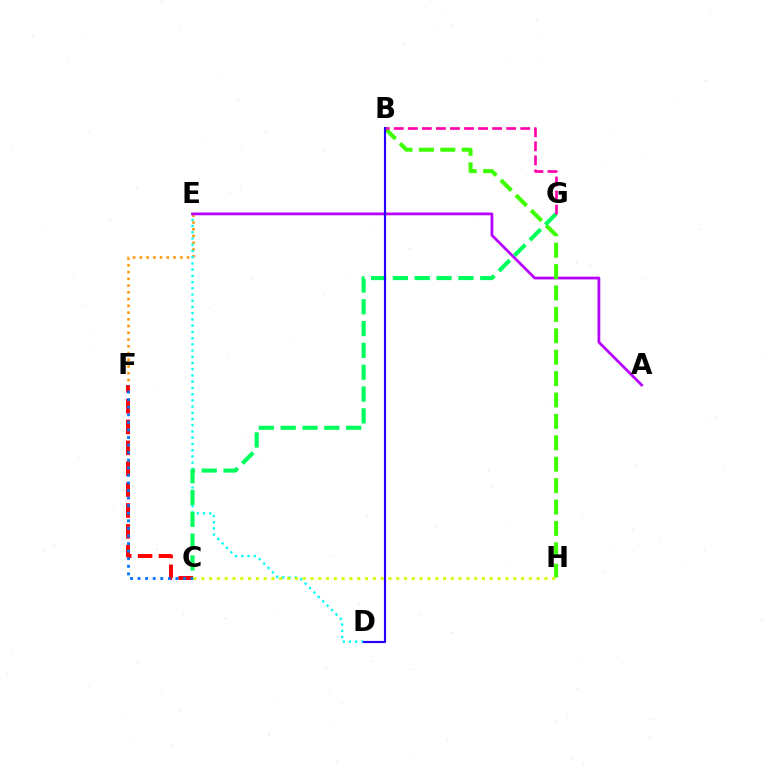{('E', 'F'): [{'color': '#ff9400', 'line_style': 'dotted', 'thickness': 1.83}], ('C', 'F'): [{'color': '#ff0000', 'line_style': 'dashed', 'thickness': 2.84}, {'color': '#0074ff', 'line_style': 'dotted', 'thickness': 2.06}], ('D', 'E'): [{'color': '#00fff6', 'line_style': 'dotted', 'thickness': 1.69}], ('A', 'E'): [{'color': '#b900ff', 'line_style': 'solid', 'thickness': 1.98}], ('B', 'H'): [{'color': '#3dff00', 'line_style': 'dashed', 'thickness': 2.91}], ('C', 'G'): [{'color': '#00ff5c', 'line_style': 'dashed', 'thickness': 2.97}], ('B', 'G'): [{'color': '#ff00ac', 'line_style': 'dashed', 'thickness': 1.91}], ('C', 'H'): [{'color': '#d1ff00', 'line_style': 'dotted', 'thickness': 2.12}], ('B', 'D'): [{'color': '#2500ff', 'line_style': 'solid', 'thickness': 1.55}]}